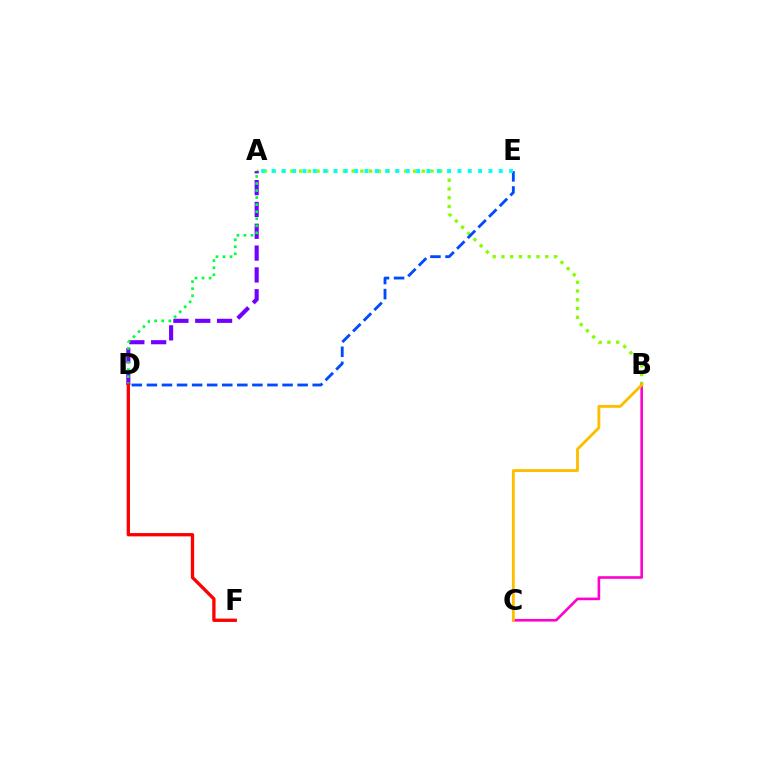{('A', 'B'): [{'color': '#84ff00', 'line_style': 'dotted', 'thickness': 2.38}], ('D', 'E'): [{'color': '#004bff', 'line_style': 'dashed', 'thickness': 2.05}], ('A', 'D'): [{'color': '#7200ff', 'line_style': 'dashed', 'thickness': 2.97}, {'color': '#00ff39', 'line_style': 'dotted', 'thickness': 1.92}], ('B', 'C'): [{'color': '#ff00cf', 'line_style': 'solid', 'thickness': 1.88}, {'color': '#ffbd00', 'line_style': 'solid', 'thickness': 2.05}], ('A', 'E'): [{'color': '#00fff6', 'line_style': 'dotted', 'thickness': 2.81}], ('D', 'F'): [{'color': '#ff0000', 'line_style': 'solid', 'thickness': 2.38}]}